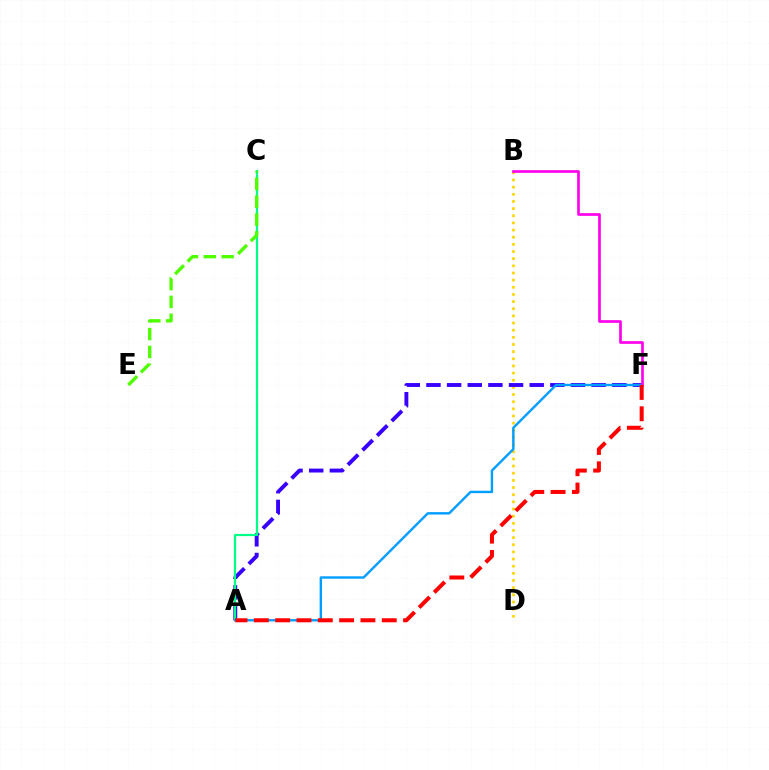{('B', 'D'): [{'color': '#ffd500', 'line_style': 'dotted', 'thickness': 1.94}], ('A', 'F'): [{'color': '#3700ff', 'line_style': 'dashed', 'thickness': 2.81}, {'color': '#009eff', 'line_style': 'solid', 'thickness': 1.73}, {'color': '#ff0000', 'line_style': 'dashed', 'thickness': 2.9}], ('A', 'C'): [{'color': '#00ff86', 'line_style': 'solid', 'thickness': 1.6}], ('B', 'F'): [{'color': '#ff00ed', 'line_style': 'solid', 'thickness': 1.93}], ('C', 'E'): [{'color': '#4fff00', 'line_style': 'dashed', 'thickness': 2.43}]}